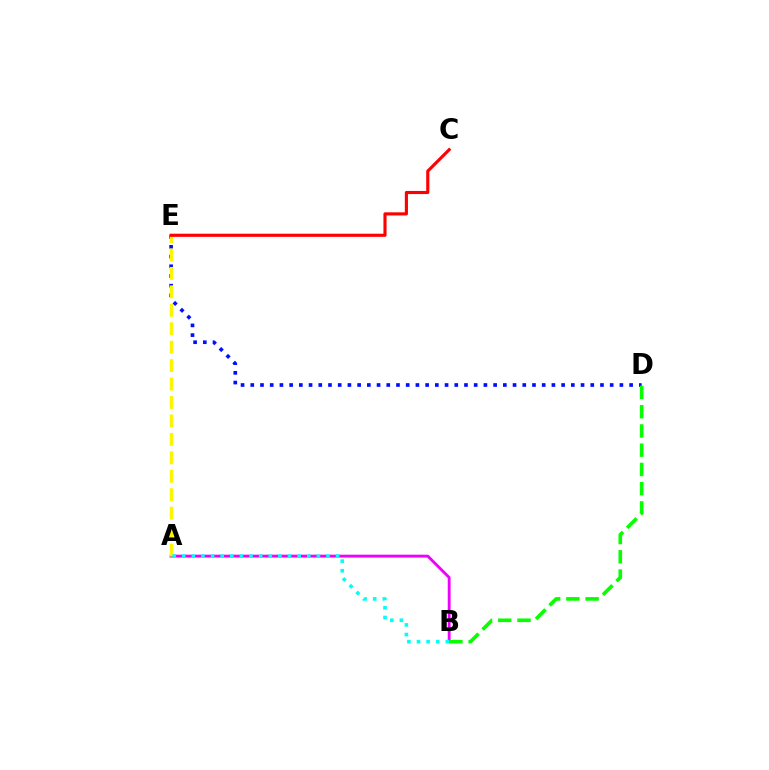{('D', 'E'): [{'color': '#0010ff', 'line_style': 'dotted', 'thickness': 2.64}], ('A', 'B'): [{'color': '#ee00ff', 'line_style': 'solid', 'thickness': 2.06}, {'color': '#00fff6', 'line_style': 'dotted', 'thickness': 2.61}], ('A', 'E'): [{'color': '#fcf500', 'line_style': 'dashed', 'thickness': 2.51}], ('C', 'E'): [{'color': '#ff0000', 'line_style': 'solid', 'thickness': 2.26}], ('B', 'D'): [{'color': '#08ff00', 'line_style': 'dashed', 'thickness': 2.61}]}